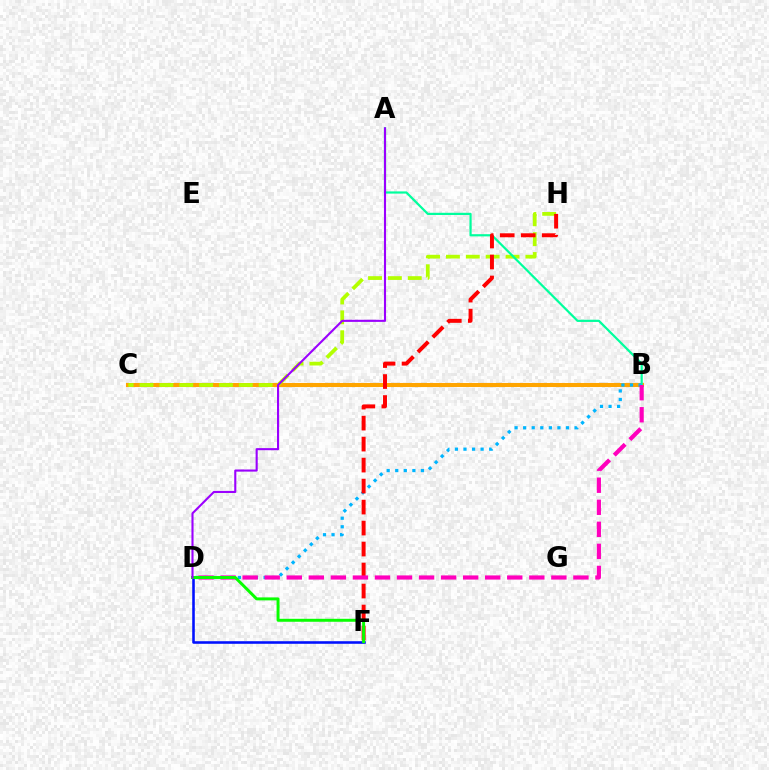{('B', 'C'): [{'color': '#ffa500', 'line_style': 'solid', 'thickness': 2.92}], ('C', 'H'): [{'color': '#b3ff00', 'line_style': 'dashed', 'thickness': 2.7}], ('A', 'B'): [{'color': '#00ff9d', 'line_style': 'solid', 'thickness': 1.59}], ('B', 'D'): [{'color': '#00b5ff', 'line_style': 'dotted', 'thickness': 2.33}, {'color': '#ff00bd', 'line_style': 'dashed', 'thickness': 3.0}], ('F', 'H'): [{'color': '#ff0000', 'line_style': 'dashed', 'thickness': 2.85}], ('D', 'F'): [{'color': '#0010ff', 'line_style': 'solid', 'thickness': 1.86}, {'color': '#08ff00', 'line_style': 'solid', 'thickness': 2.13}], ('A', 'D'): [{'color': '#9b00ff', 'line_style': 'solid', 'thickness': 1.51}]}